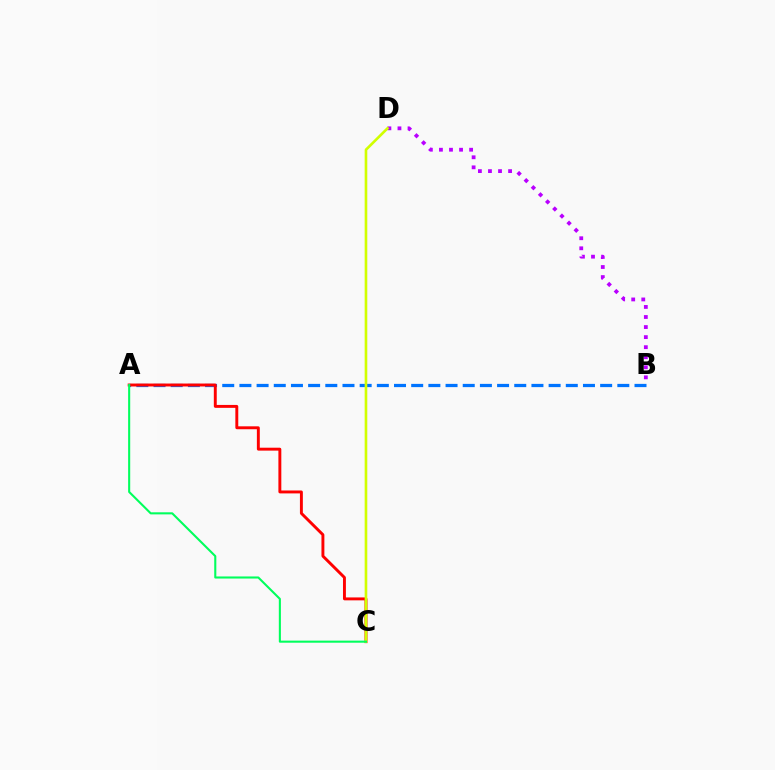{('B', 'D'): [{'color': '#b900ff', 'line_style': 'dotted', 'thickness': 2.73}], ('A', 'B'): [{'color': '#0074ff', 'line_style': 'dashed', 'thickness': 2.33}], ('A', 'C'): [{'color': '#ff0000', 'line_style': 'solid', 'thickness': 2.1}, {'color': '#00ff5c', 'line_style': 'solid', 'thickness': 1.51}], ('C', 'D'): [{'color': '#d1ff00', 'line_style': 'solid', 'thickness': 1.9}]}